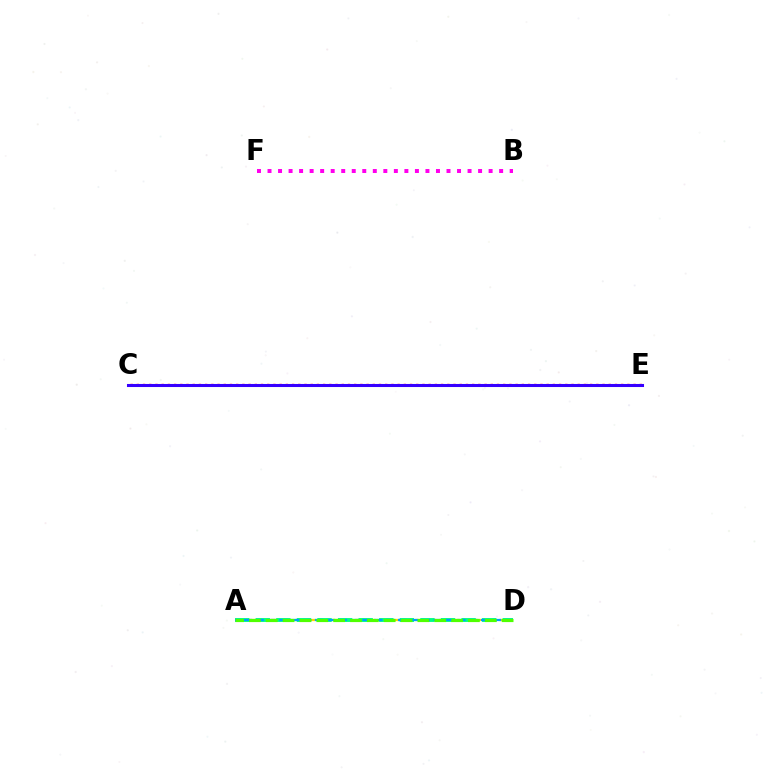{('A', 'D'): [{'color': '#ffd500', 'line_style': 'dashed', 'thickness': 1.63}, {'color': '#00ff86', 'line_style': 'dashed', 'thickness': 2.8}, {'color': '#009eff', 'line_style': 'dashed', 'thickness': 1.61}, {'color': '#4fff00', 'line_style': 'dashed', 'thickness': 2.29}], ('C', 'E'): [{'color': '#ff0000', 'line_style': 'dotted', 'thickness': 1.69}, {'color': '#3700ff', 'line_style': 'solid', 'thickness': 2.2}], ('B', 'F'): [{'color': '#ff00ed', 'line_style': 'dotted', 'thickness': 2.86}]}